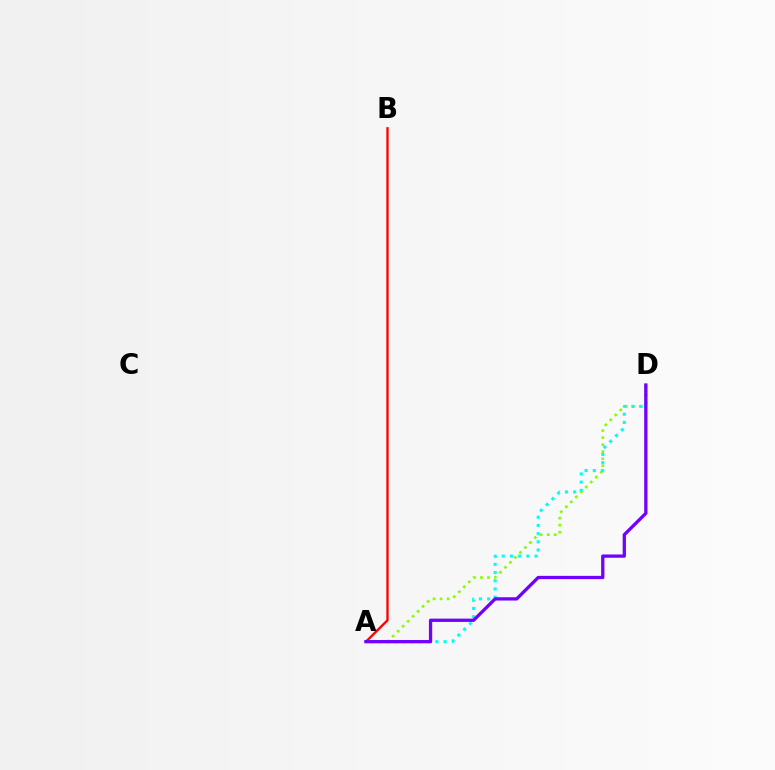{('A', 'D'): [{'color': '#84ff00', 'line_style': 'dotted', 'thickness': 1.91}, {'color': '#00fff6', 'line_style': 'dotted', 'thickness': 2.23}, {'color': '#7200ff', 'line_style': 'solid', 'thickness': 2.37}], ('A', 'B'): [{'color': '#ff0000', 'line_style': 'solid', 'thickness': 1.69}]}